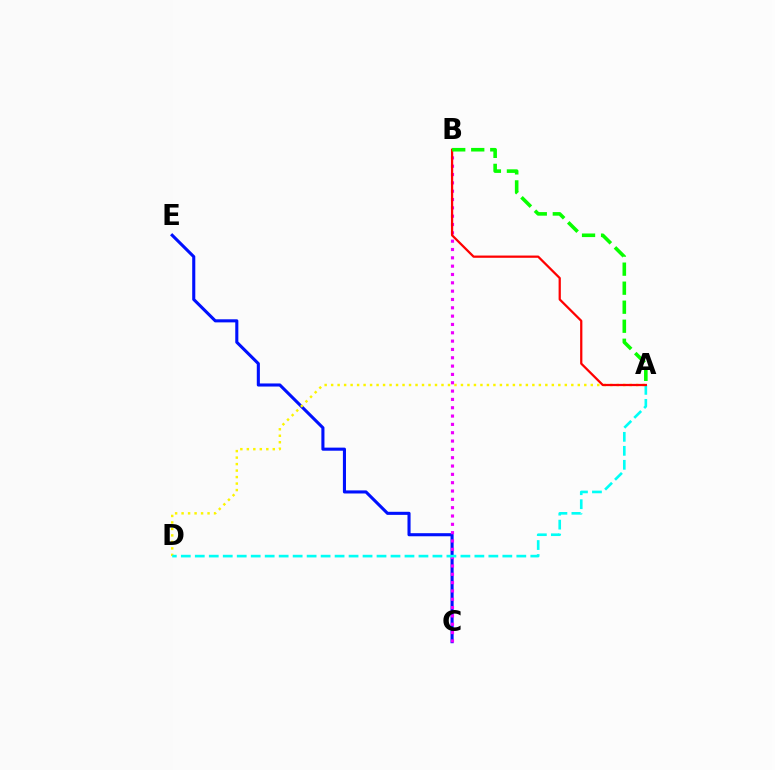{('C', 'E'): [{'color': '#0010ff', 'line_style': 'solid', 'thickness': 2.22}], ('B', 'C'): [{'color': '#ee00ff', 'line_style': 'dotted', 'thickness': 2.26}], ('A', 'D'): [{'color': '#fcf500', 'line_style': 'dotted', 'thickness': 1.76}, {'color': '#00fff6', 'line_style': 'dashed', 'thickness': 1.9}], ('A', 'B'): [{'color': '#ff0000', 'line_style': 'solid', 'thickness': 1.62}, {'color': '#08ff00', 'line_style': 'dashed', 'thickness': 2.58}]}